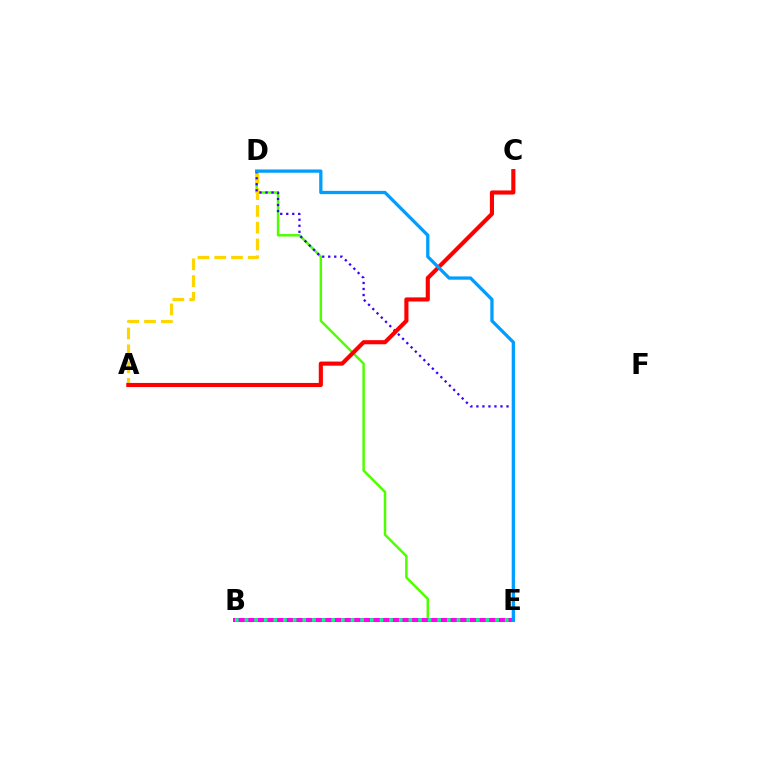{('D', 'E'): [{'color': '#4fff00', 'line_style': 'solid', 'thickness': 1.79}, {'color': '#3700ff', 'line_style': 'dotted', 'thickness': 1.64}, {'color': '#009eff', 'line_style': 'solid', 'thickness': 2.36}], ('A', 'D'): [{'color': '#ffd500', 'line_style': 'dashed', 'thickness': 2.28}], ('A', 'C'): [{'color': '#ff0000', 'line_style': 'solid', 'thickness': 2.97}], ('B', 'E'): [{'color': '#ff00ed', 'line_style': 'solid', 'thickness': 2.87}, {'color': '#00ff86', 'line_style': 'dotted', 'thickness': 2.62}]}